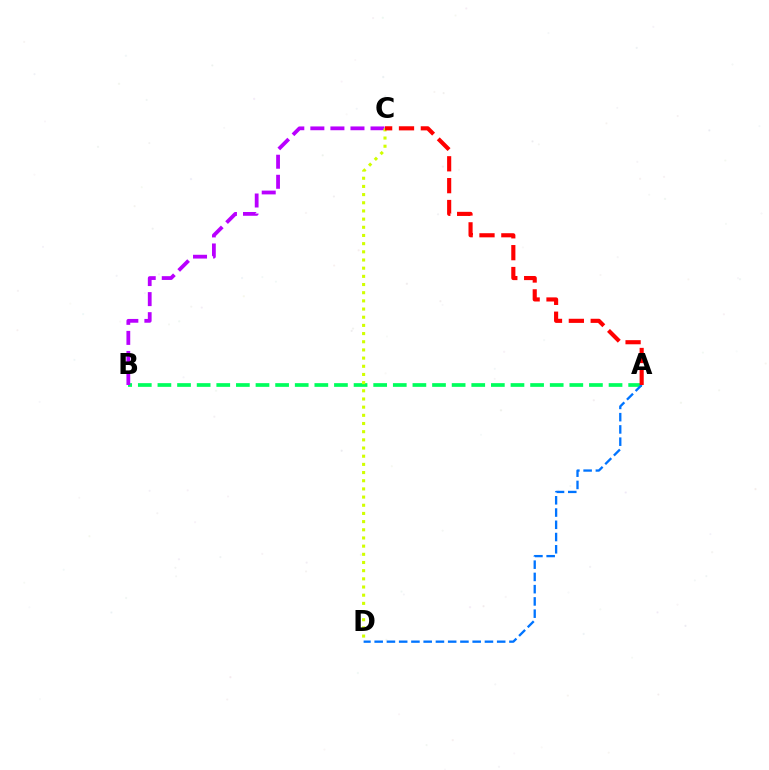{('A', 'B'): [{'color': '#00ff5c', 'line_style': 'dashed', 'thickness': 2.66}], ('A', 'D'): [{'color': '#0074ff', 'line_style': 'dashed', 'thickness': 1.66}], ('B', 'C'): [{'color': '#b900ff', 'line_style': 'dashed', 'thickness': 2.72}], ('C', 'D'): [{'color': '#d1ff00', 'line_style': 'dotted', 'thickness': 2.22}], ('A', 'C'): [{'color': '#ff0000', 'line_style': 'dashed', 'thickness': 2.97}]}